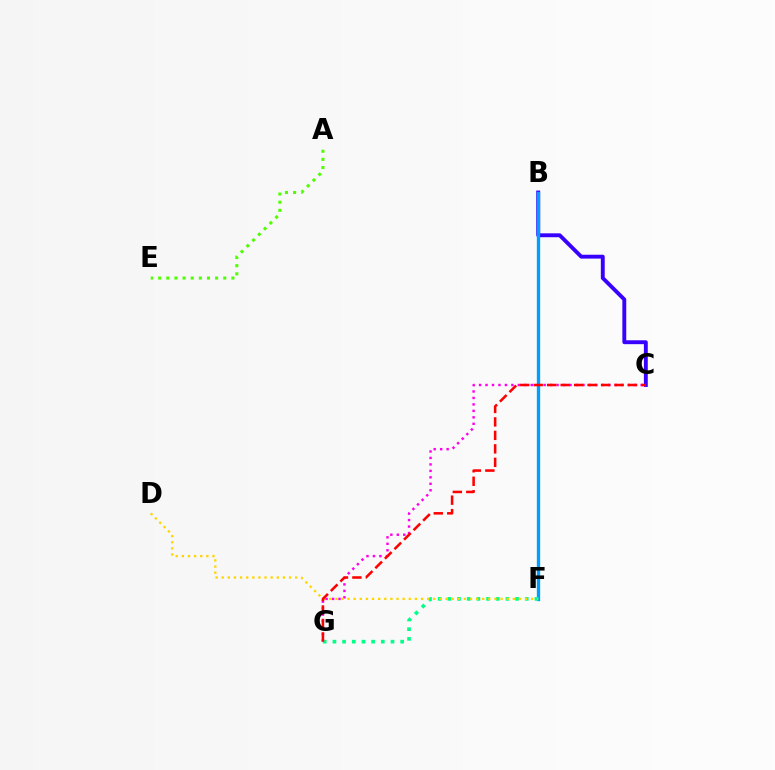{('B', 'C'): [{'color': '#3700ff', 'line_style': 'solid', 'thickness': 2.79}], ('C', 'G'): [{'color': '#ff00ed', 'line_style': 'dotted', 'thickness': 1.76}, {'color': '#ff0000', 'line_style': 'dashed', 'thickness': 1.83}], ('B', 'F'): [{'color': '#009eff', 'line_style': 'solid', 'thickness': 2.4}], ('F', 'G'): [{'color': '#00ff86', 'line_style': 'dotted', 'thickness': 2.63}], ('D', 'F'): [{'color': '#ffd500', 'line_style': 'dotted', 'thickness': 1.66}], ('A', 'E'): [{'color': '#4fff00', 'line_style': 'dotted', 'thickness': 2.21}]}